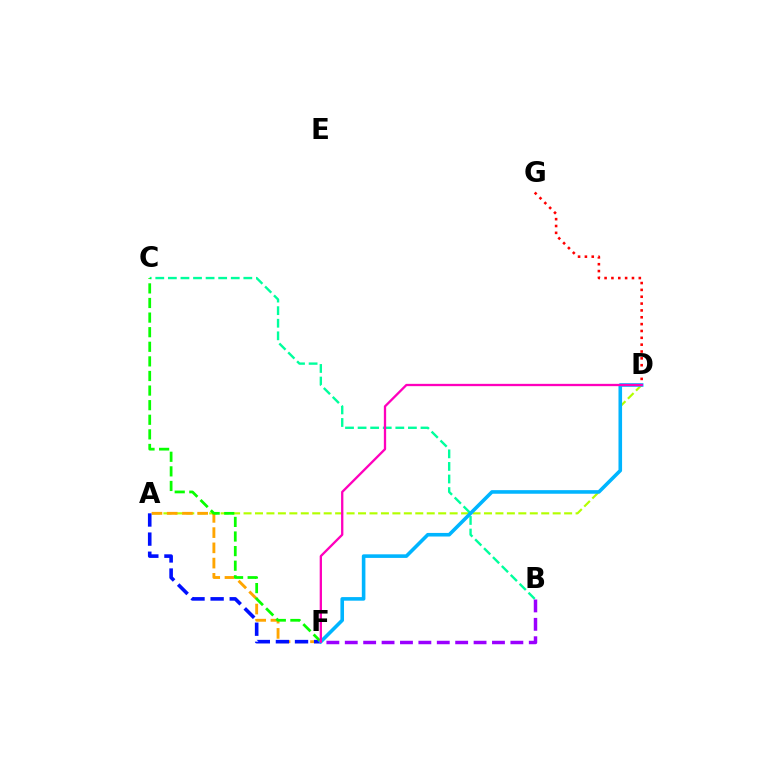{('A', 'D'): [{'color': '#b3ff00', 'line_style': 'dashed', 'thickness': 1.56}], ('A', 'F'): [{'color': '#ffa500', 'line_style': 'dashed', 'thickness': 2.07}, {'color': '#0010ff', 'line_style': 'dashed', 'thickness': 2.6}], ('B', 'C'): [{'color': '#00ff9d', 'line_style': 'dashed', 'thickness': 1.71}], ('C', 'F'): [{'color': '#08ff00', 'line_style': 'dashed', 'thickness': 1.98}], ('D', 'F'): [{'color': '#00b5ff', 'line_style': 'solid', 'thickness': 2.59}, {'color': '#ff00bd', 'line_style': 'solid', 'thickness': 1.66}], ('D', 'G'): [{'color': '#ff0000', 'line_style': 'dotted', 'thickness': 1.86}], ('B', 'F'): [{'color': '#9b00ff', 'line_style': 'dashed', 'thickness': 2.5}]}